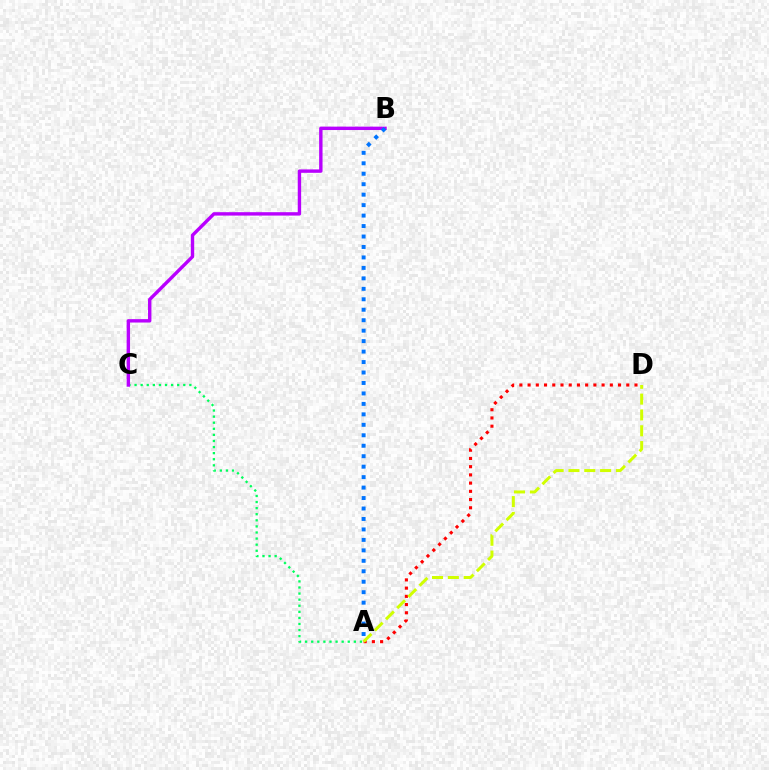{('A', 'C'): [{'color': '#00ff5c', 'line_style': 'dotted', 'thickness': 1.65}], ('B', 'C'): [{'color': '#b900ff', 'line_style': 'solid', 'thickness': 2.44}], ('A', 'D'): [{'color': '#ff0000', 'line_style': 'dotted', 'thickness': 2.23}, {'color': '#d1ff00', 'line_style': 'dashed', 'thickness': 2.15}], ('A', 'B'): [{'color': '#0074ff', 'line_style': 'dotted', 'thickness': 2.84}]}